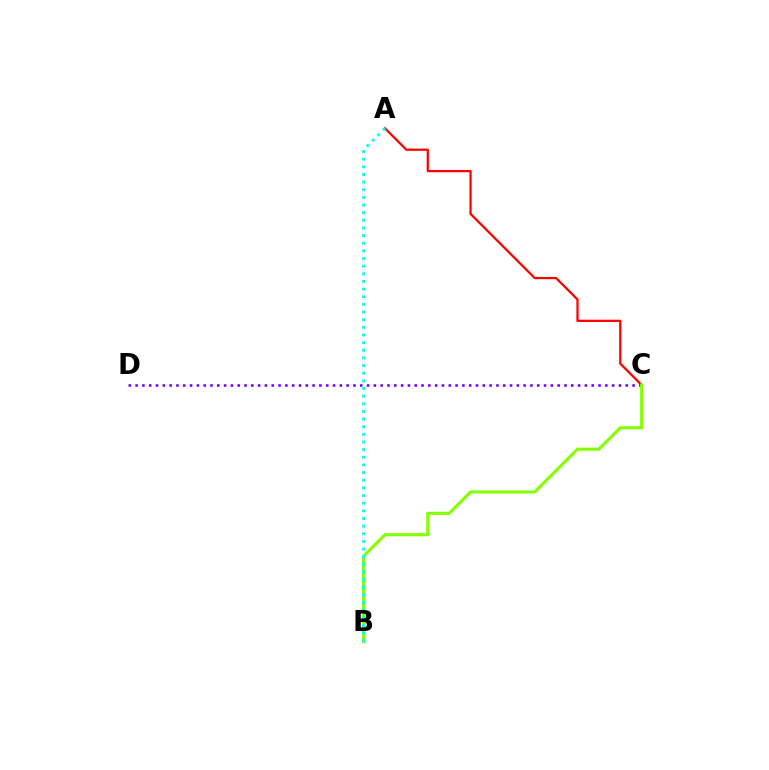{('A', 'C'): [{'color': '#ff0000', 'line_style': 'solid', 'thickness': 1.63}], ('C', 'D'): [{'color': '#7200ff', 'line_style': 'dotted', 'thickness': 1.85}], ('B', 'C'): [{'color': '#84ff00', 'line_style': 'solid', 'thickness': 2.23}], ('A', 'B'): [{'color': '#00fff6', 'line_style': 'dotted', 'thickness': 2.08}]}